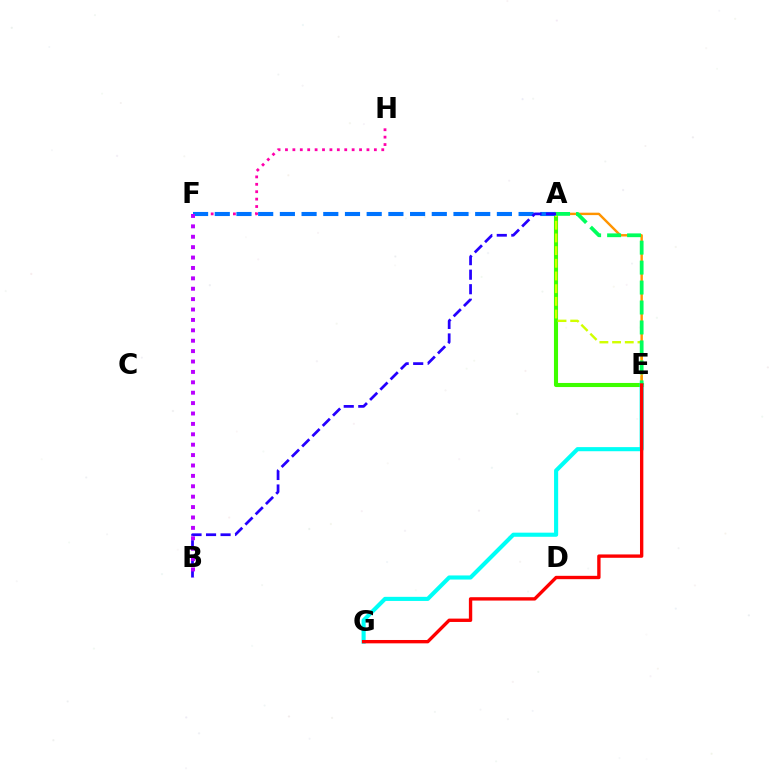{('A', 'E'): [{'color': '#3dff00', 'line_style': 'solid', 'thickness': 2.94}, {'color': '#d1ff00', 'line_style': 'dashed', 'thickness': 1.72}, {'color': '#ff9400', 'line_style': 'solid', 'thickness': 1.74}, {'color': '#00ff5c', 'line_style': 'dashed', 'thickness': 2.71}], ('F', 'H'): [{'color': '#ff00ac', 'line_style': 'dotted', 'thickness': 2.01}], ('A', 'F'): [{'color': '#0074ff', 'line_style': 'dashed', 'thickness': 2.95}], ('E', 'G'): [{'color': '#00fff6', 'line_style': 'solid', 'thickness': 2.96}, {'color': '#ff0000', 'line_style': 'solid', 'thickness': 2.42}], ('A', 'B'): [{'color': '#2500ff', 'line_style': 'dashed', 'thickness': 1.97}], ('B', 'F'): [{'color': '#b900ff', 'line_style': 'dotted', 'thickness': 2.82}]}